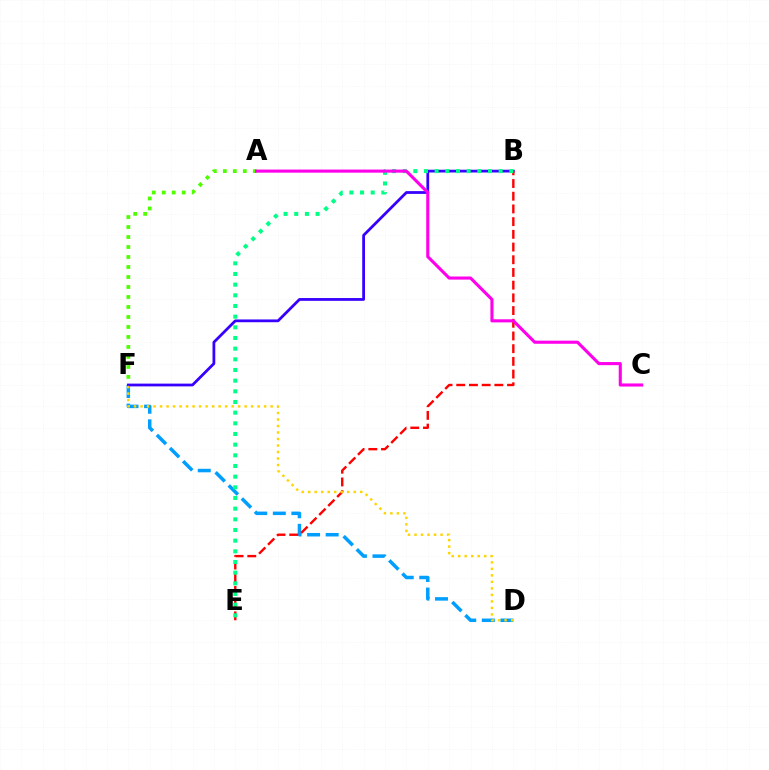{('A', 'F'): [{'color': '#4fff00', 'line_style': 'dotted', 'thickness': 2.71}], ('D', 'F'): [{'color': '#009eff', 'line_style': 'dashed', 'thickness': 2.52}, {'color': '#ffd500', 'line_style': 'dotted', 'thickness': 1.77}], ('B', 'F'): [{'color': '#3700ff', 'line_style': 'solid', 'thickness': 1.99}], ('B', 'E'): [{'color': '#ff0000', 'line_style': 'dashed', 'thickness': 1.73}, {'color': '#00ff86', 'line_style': 'dotted', 'thickness': 2.9}], ('A', 'C'): [{'color': '#ff00ed', 'line_style': 'solid', 'thickness': 2.23}]}